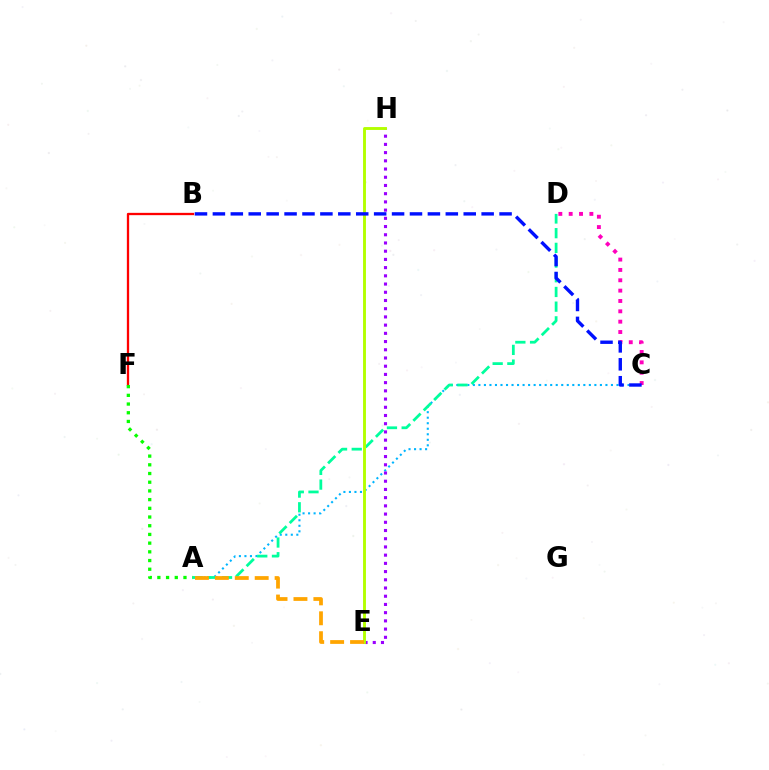{('A', 'C'): [{'color': '#00b5ff', 'line_style': 'dotted', 'thickness': 1.5}], ('A', 'D'): [{'color': '#00ff9d', 'line_style': 'dashed', 'thickness': 2.0}], ('E', 'H'): [{'color': '#9b00ff', 'line_style': 'dotted', 'thickness': 2.23}, {'color': '#b3ff00', 'line_style': 'solid', 'thickness': 2.08}], ('A', 'E'): [{'color': '#ffa500', 'line_style': 'dashed', 'thickness': 2.71}], ('C', 'D'): [{'color': '#ff00bd', 'line_style': 'dotted', 'thickness': 2.81}], ('B', 'C'): [{'color': '#0010ff', 'line_style': 'dashed', 'thickness': 2.43}], ('B', 'F'): [{'color': '#ff0000', 'line_style': 'solid', 'thickness': 1.66}], ('A', 'F'): [{'color': '#08ff00', 'line_style': 'dotted', 'thickness': 2.36}]}